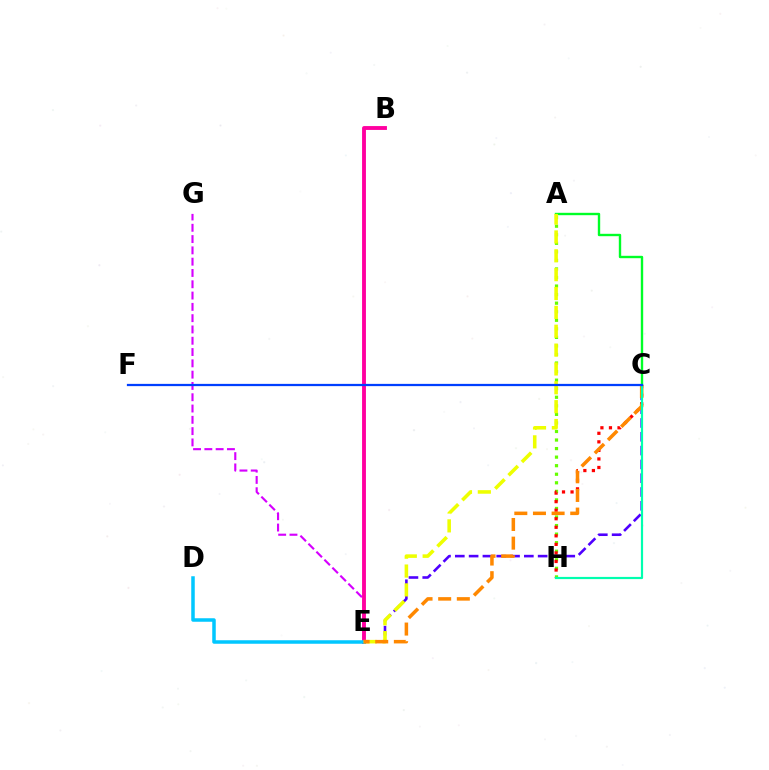{('E', 'G'): [{'color': '#d600ff', 'line_style': 'dashed', 'thickness': 1.53}], ('B', 'E'): [{'color': '#ff00a0', 'line_style': 'solid', 'thickness': 2.78}], ('C', 'E'): [{'color': '#4f00ff', 'line_style': 'dashed', 'thickness': 1.88}, {'color': '#ff8800', 'line_style': 'dashed', 'thickness': 2.53}], ('A', 'C'): [{'color': '#00ff27', 'line_style': 'solid', 'thickness': 1.71}], ('D', 'E'): [{'color': '#00c7ff', 'line_style': 'solid', 'thickness': 2.52}], ('A', 'H'): [{'color': '#66ff00', 'line_style': 'dotted', 'thickness': 2.32}], ('C', 'H'): [{'color': '#ff0000', 'line_style': 'dotted', 'thickness': 2.32}, {'color': '#00ffaf', 'line_style': 'solid', 'thickness': 1.58}], ('A', 'E'): [{'color': '#eeff00', 'line_style': 'dashed', 'thickness': 2.56}], ('C', 'F'): [{'color': '#003fff', 'line_style': 'solid', 'thickness': 1.62}]}